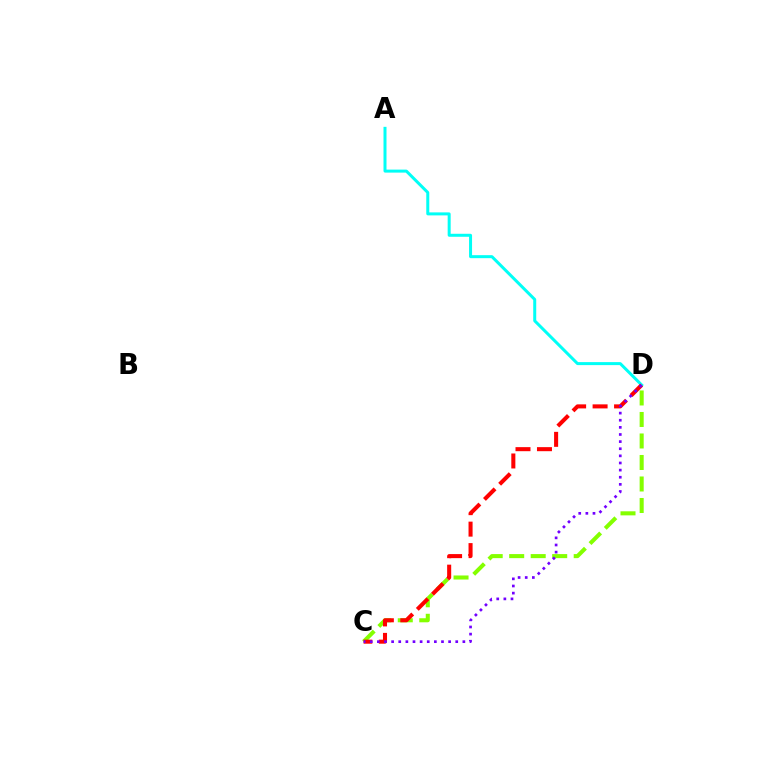{('C', 'D'): [{'color': '#84ff00', 'line_style': 'dashed', 'thickness': 2.92}, {'color': '#ff0000', 'line_style': 'dashed', 'thickness': 2.92}, {'color': '#7200ff', 'line_style': 'dotted', 'thickness': 1.94}], ('A', 'D'): [{'color': '#00fff6', 'line_style': 'solid', 'thickness': 2.16}]}